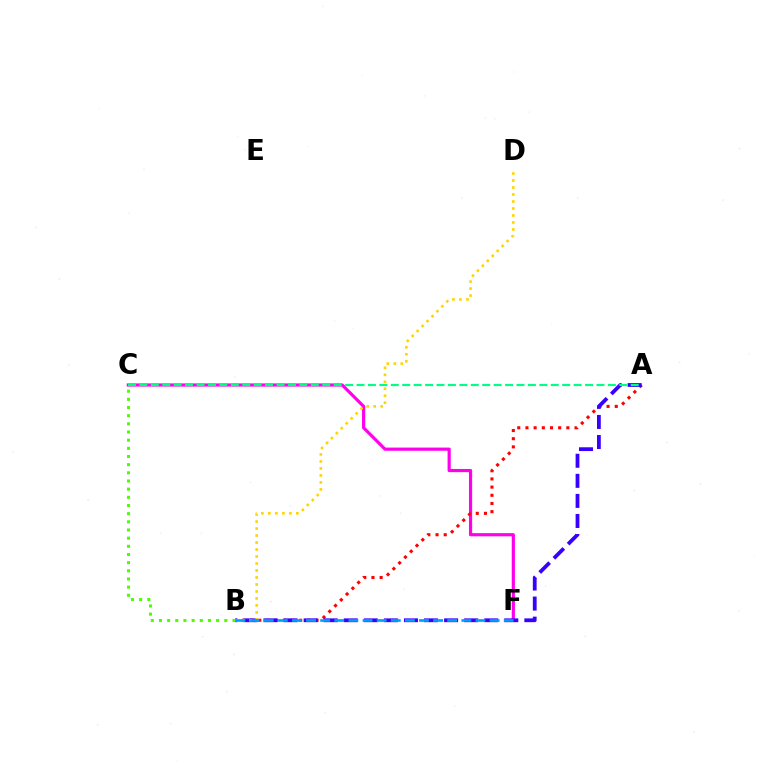{('B', 'C'): [{'color': '#4fff00', 'line_style': 'dotted', 'thickness': 2.22}], ('C', 'F'): [{'color': '#ff00ed', 'line_style': 'solid', 'thickness': 2.29}], ('A', 'B'): [{'color': '#ff0000', 'line_style': 'dotted', 'thickness': 2.22}, {'color': '#3700ff', 'line_style': 'dashed', 'thickness': 2.73}], ('A', 'C'): [{'color': '#00ff86', 'line_style': 'dashed', 'thickness': 1.55}], ('B', 'D'): [{'color': '#ffd500', 'line_style': 'dotted', 'thickness': 1.9}], ('B', 'F'): [{'color': '#009eff', 'line_style': 'dashed', 'thickness': 1.92}]}